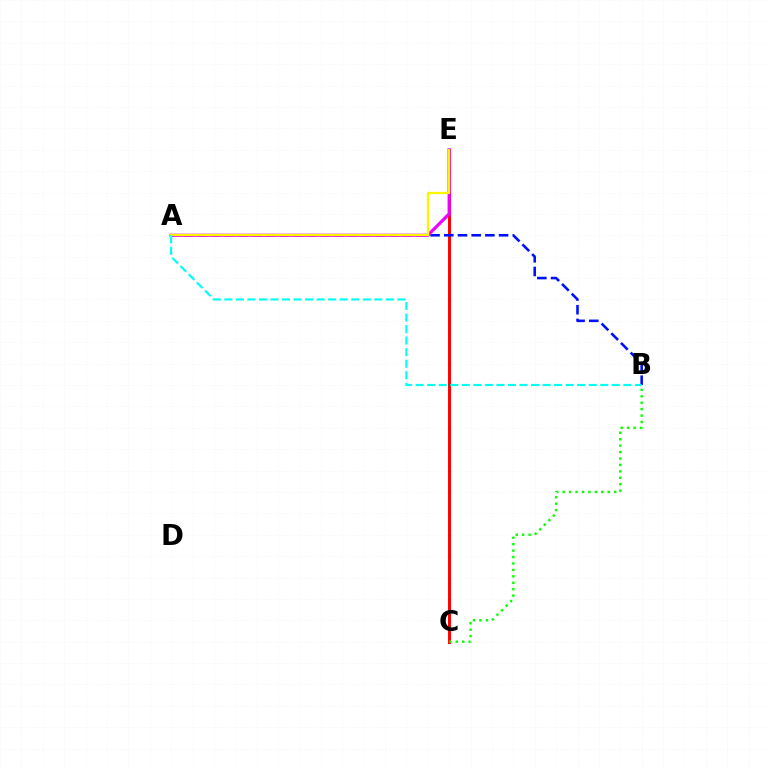{('C', 'E'): [{'color': '#ff0000', 'line_style': 'solid', 'thickness': 2.12}], ('A', 'B'): [{'color': '#0010ff', 'line_style': 'dashed', 'thickness': 1.86}, {'color': '#00fff6', 'line_style': 'dashed', 'thickness': 1.57}], ('A', 'E'): [{'color': '#ee00ff', 'line_style': 'solid', 'thickness': 2.29}, {'color': '#fcf500', 'line_style': 'solid', 'thickness': 1.66}], ('B', 'C'): [{'color': '#08ff00', 'line_style': 'dotted', 'thickness': 1.75}]}